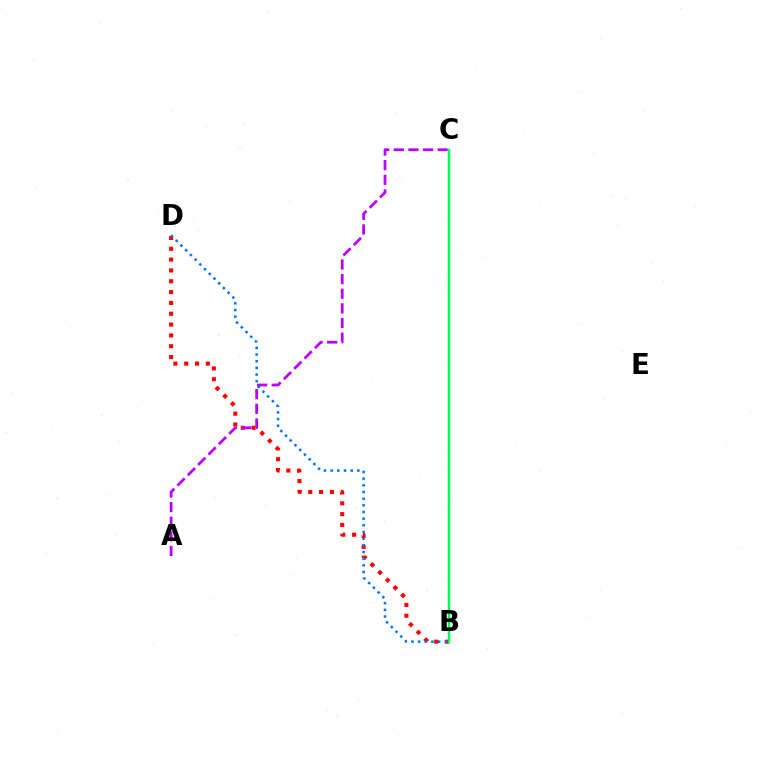{('B', 'D'): [{'color': '#ff0000', 'line_style': 'dotted', 'thickness': 2.94}, {'color': '#0074ff', 'line_style': 'dotted', 'thickness': 1.81}], ('A', 'C'): [{'color': '#b900ff', 'line_style': 'dashed', 'thickness': 1.99}], ('B', 'C'): [{'color': '#d1ff00', 'line_style': 'dotted', 'thickness': 1.5}, {'color': '#00ff5c', 'line_style': 'solid', 'thickness': 1.79}]}